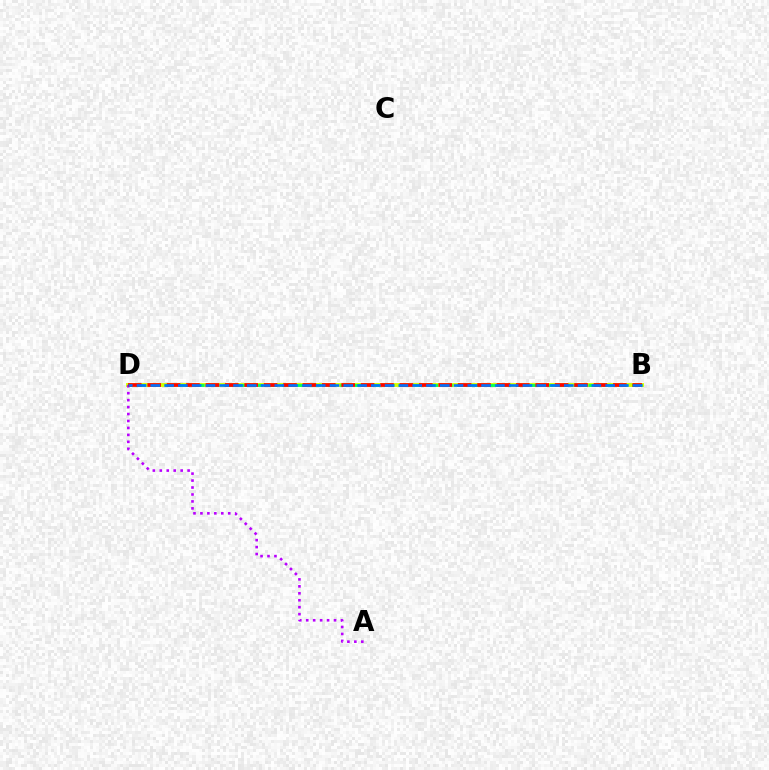{('B', 'D'): [{'color': '#d1ff00', 'line_style': 'solid', 'thickness': 2.8}, {'color': '#00ff5c', 'line_style': 'dashed', 'thickness': 1.98}, {'color': '#ff0000', 'line_style': 'dashed', 'thickness': 2.64}, {'color': '#0074ff', 'line_style': 'dashed', 'thickness': 1.87}], ('A', 'D'): [{'color': '#b900ff', 'line_style': 'dotted', 'thickness': 1.89}]}